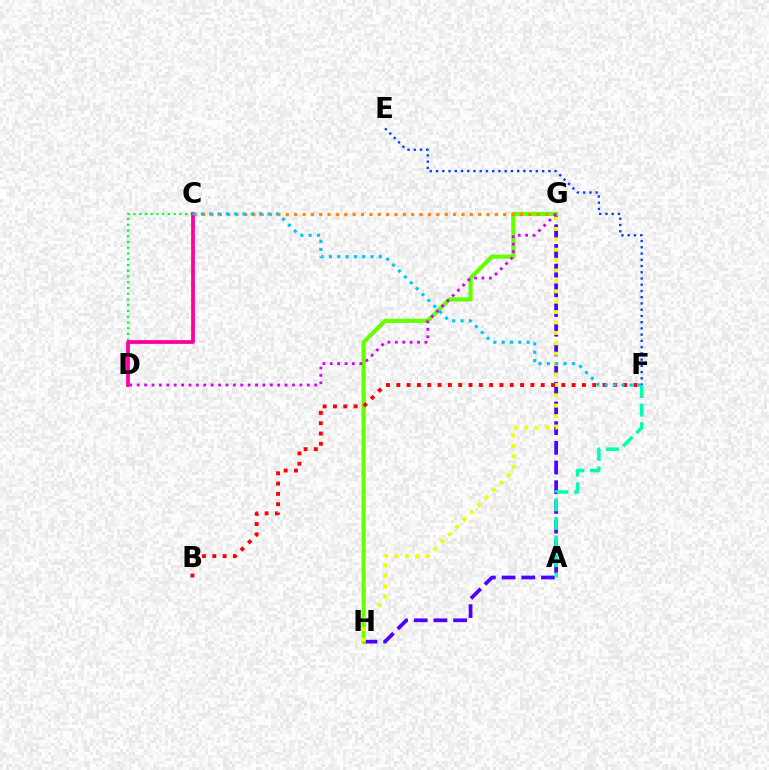{('G', 'H'): [{'color': '#4f00ff', 'line_style': 'dashed', 'thickness': 2.67}, {'color': '#66ff00', 'line_style': 'solid', 'thickness': 2.98}, {'color': '#eeff00', 'line_style': 'dotted', 'thickness': 2.82}], ('C', 'D'): [{'color': '#00ff27', 'line_style': 'dotted', 'thickness': 1.56}, {'color': '#ff00a0', 'line_style': 'solid', 'thickness': 2.71}], ('C', 'G'): [{'color': '#ff8800', 'line_style': 'dotted', 'thickness': 2.27}], ('B', 'F'): [{'color': '#ff0000', 'line_style': 'dotted', 'thickness': 2.8}], ('A', 'F'): [{'color': '#00ffaf', 'line_style': 'dashed', 'thickness': 2.53}], ('D', 'G'): [{'color': '#d600ff', 'line_style': 'dotted', 'thickness': 2.01}], ('E', 'F'): [{'color': '#003fff', 'line_style': 'dotted', 'thickness': 1.7}], ('C', 'F'): [{'color': '#00c7ff', 'line_style': 'dotted', 'thickness': 2.26}]}